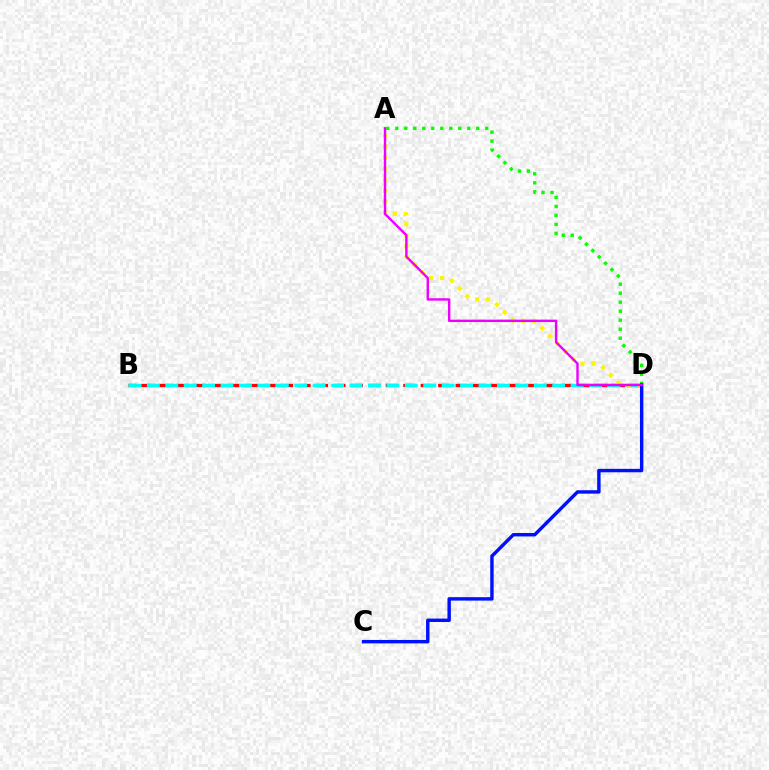{('B', 'D'): [{'color': '#ff0000', 'line_style': 'dashed', 'thickness': 2.37}, {'color': '#00fff6', 'line_style': 'dashed', 'thickness': 2.5}], ('A', 'D'): [{'color': '#fcf500', 'line_style': 'dotted', 'thickness': 2.99}, {'color': '#08ff00', 'line_style': 'dotted', 'thickness': 2.44}, {'color': '#ee00ff', 'line_style': 'solid', 'thickness': 1.73}], ('C', 'D'): [{'color': '#0010ff', 'line_style': 'solid', 'thickness': 2.47}]}